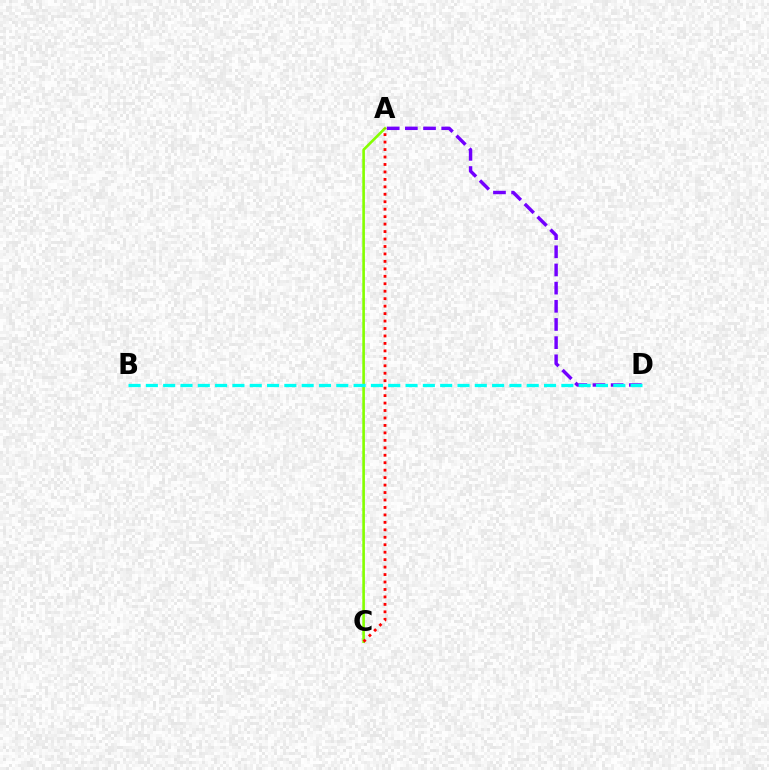{('A', 'C'): [{'color': '#84ff00', 'line_style': 'solid', 'thickness': 1.89}, {'color': '#ff0000', 'line_style': 'dotted', 'thickness': 2.03}], ('A', 'D'): [{'color': '#7200ff', 'line_style': 'dashed', 'thickness': 2.47}], ('B', 'D'): [{'color': '#00fff6', 'line_style': 'dashed', 'thickness': 2.35}]}